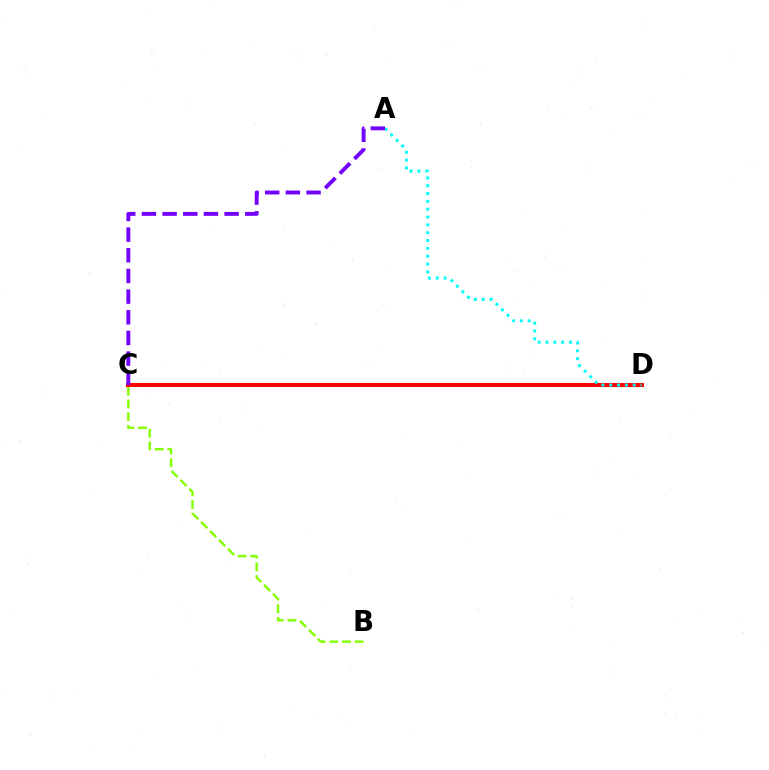{('B', 'C'): [{'color': '#84ff00', 'line_style': 'dashed', 'thickness': 1.72}], ('C', 'D'): [{'color': '#ff0000', 'line_style': 'solid', 'thickness': 2.87}], ('A', 'D'): [{'color': '#00fff6', 'line_style': 'dotted', 'thickness': 2.13}], ('A', 'C'): [{'color': '#7200ff', 'line_style': 'dashed', 'thickness': 2.81}]}